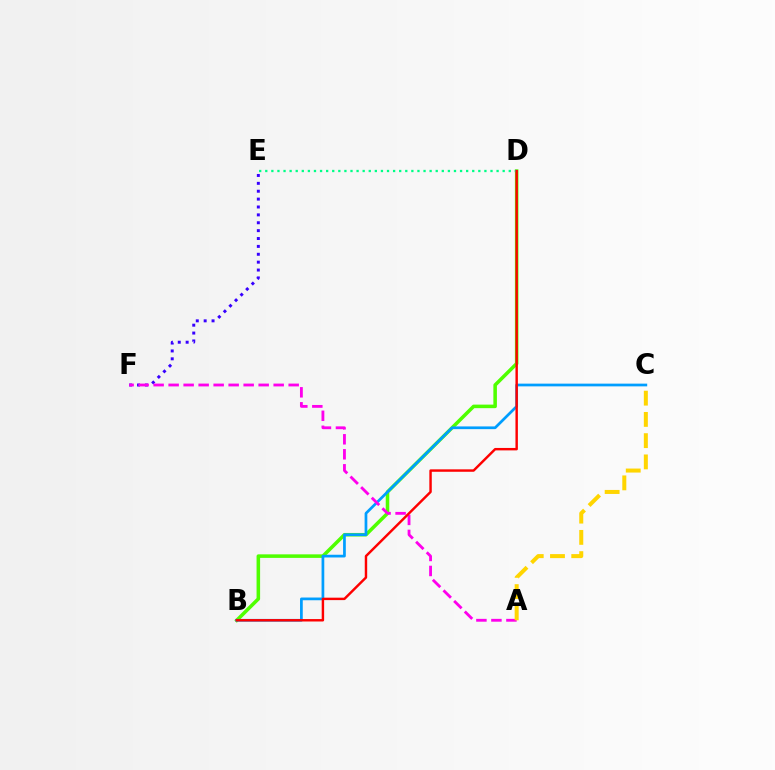{('B', 'D'): [{'color': '#4fff00', 'line_style': 'solid', 'thickness': 2.55}, {'color': '#ff0000', 'line_style': 'solid', 'thickness': 1.75}], ('E', 'F'): [{'color': '#3700ff', 'line_style': 'dotted', 'thickness': 2.14}], ('B', 'C'): [{'color': '#009eff', 'line_style': 'solid', 'thickness': 1.96}], ('D', 'E'): [{'color': '#00ff86', 'line_style': 'dotted', 'thickness': 1.65}], ('A', 'F'): [{'color': '#ff00ed', 'line_style': 'dashed', 'thickness': 2.04}], ('A', 'C'): [{'color': '#ffd500', 'line_style': 'dashed', 'thickness': 2.89}]}